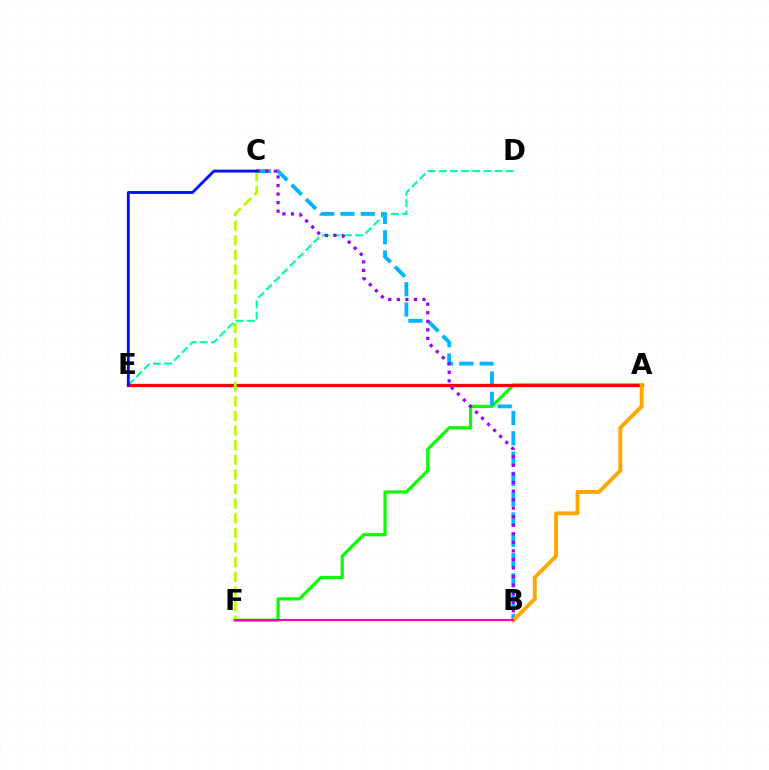{('A', 'F'): [{'color': '#08ff00', 'line_style': 'solid', 'thickness': 2.3}], ('D', 'E'): [{'color': '#00ff9d', 'line_style': 'dashed', 'thickness': 1.52}], ('B', 'C'): [{'color': '#00b5ff', 'line_style': 'dashed', 'thickness': 2.76}, {'color': '#9b00ff', 'line_style': 'dotted', 'thickness': 2.32}], ('A', 'E'): [{'color': '#ff0000', 'line_style': 'solid', 'thickness': 2.37}], ('C', 'F'): [{'color': '#b3ff00', 'line_style': 'dashed', 'thickness': 1.99}], ('C', 'E'): [{'color': '#0010ff', 'line_style': 'solid', 'thickness': 2.06}], ('A', 'B'): [{'color': '#ffa500', 'line_style': 'solid', 'thickness': 2.79}], ('B', 'F'): [{'color': '#ff00bd', 'line_style': 'solid', 'thickness': 1.56}]}